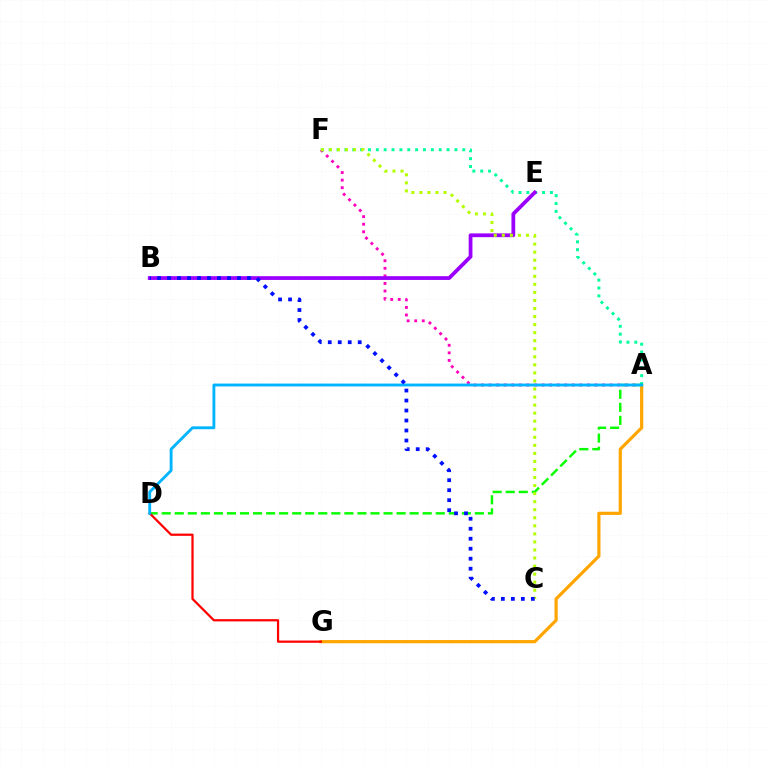{('A', 'F'): [{'color': '#ff00bd', 'line_style': 'dotted', 'thickness': 2.06}, {'color': '#00ff9d', 'line_style': 'dotted', 'thickness': 2.14}], ('A', 'G'): [{'color': '#ffa500', 'line_style': 'solid', 'thickness': 2.3}], ('B', 'E'): [{'color': '#9b00ff', 'line_style': 'solid', 'thickness': 2.71}], ('A', 'D'): [{'color': '#08ff00', 'line_style': 'dashed', 'thickness': 1.77}, {'color': '#00b5ff', 'line_style': 'solid', 'thickness': 2.06}], ('C', 'F'): [{'color': '#b3ff00', 'line_style': 'dotted', 'thickness': 2.19}], ('D', 'G'): [{'color': '#ff0000', 'line_style': 'solid', 'thickness': 1.61}], ('B', 'C'): [{'color': '#0010ff', 'line_style': 'dotted', 'thickness': 2.71}]}